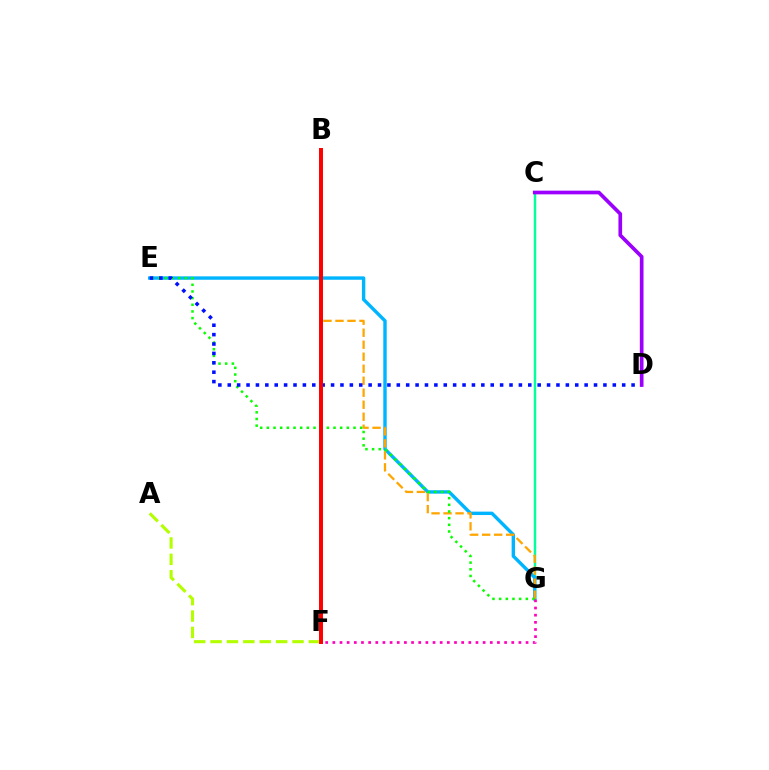{('C', 'G'): [{'color': '#00ff9d', 'line_style': 'solid', 'thickness': 1.75}], ('E', 'G'): [{'color': '#00b5ff', 'line_style': 'solid', 'thickness': 2.45}, {'color': '#08ff00', 'line_style': 'dotted', 'thickness': 1.81}], ('B', 'G'): [{'color': '#ffa500', 'line_style': 'dashed', 'thickness': 1.63}], ('A', 'F'): [{'color': '#b3ff00', 'line_style': 'dashed', 'thickness': 2.23}], ('D', 'E'): [{'color': '#0010ff', 'line_style': 'dotted', 'thickness': 2.55}], ('B', 'F'): [{'color': '#ff0000', 'line_style': 'solid', 'thickness': 2.86}], ('F', 'G'): [{'color': '#ff00bd', 'line_style': 'dotted', 'thickness': 1.94}], ('C', 'D'): [{'color': '#9b00ff', 'line_style': 'solid', 'thickness': 2.65}]}